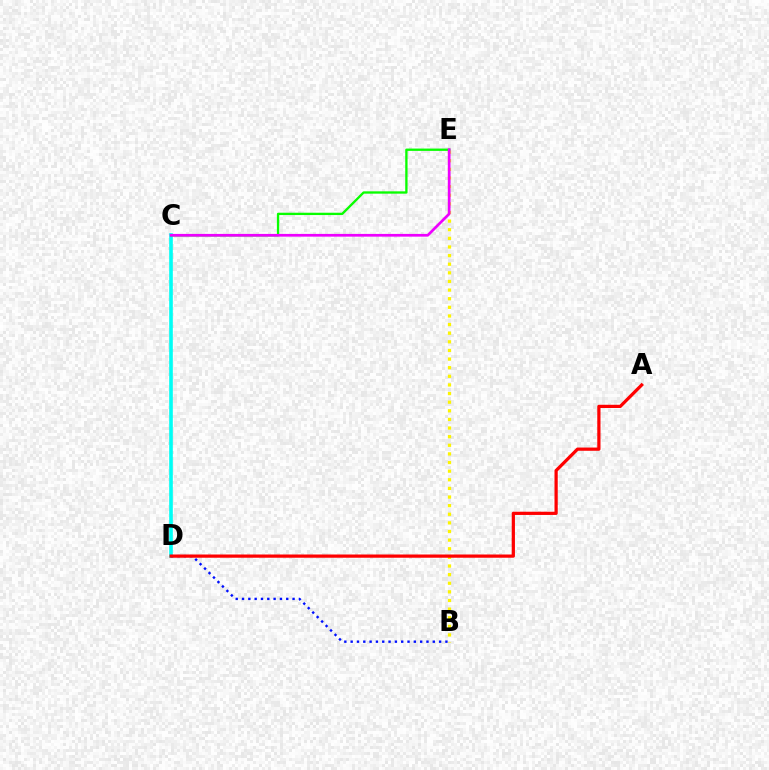{('B', 'E'): [{'color': '#fcf500', 'line_style': 'dotted', 'thickness': 2.34}], ('C', 'D'): [{'color': '#00fff6', 'line_style': 'solid', 'thickness': 2.61}], ('C', 'E'): [{'color': '#08ff00', 'line_style': 'solid', 'thickness': 1.67}, {'color': '#ee00ff', 'line_style': 'solid', 'thickness': 1.96}], ('B', 'D'): [{'color': '#0010ff', 'line_style': 'dotted', 'thickness': 1.72}], ('A', 'D'): [{'color': '#ff0000', 'line_style': 'solid', 'thickness': 2.32}]}